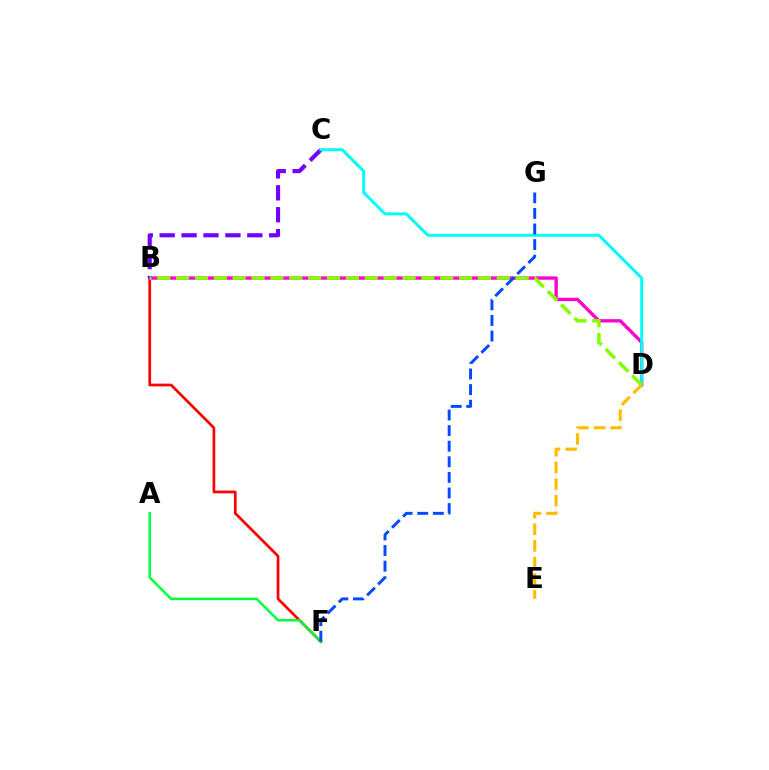{('B', 'F'): [{'color': '#ff0000', 'line_style': 'solid', 'thickness': 1.95}], ('B', 'D'): [{'color': '#ff00cf', 'line_style': 'solid', 'thickness': 2.41}, {'color': '#84ff00', 'line_style': 'dashed', 'thickness': 2.56}], ('B', 'C'): [{'color': '#7200ff', 'line_style': 'dashed', 'thickness': 2.98}], ('C', 'D'): [{'color': '#00fff6', 'line_style': 'solid', 'thickness': 2.13}], ('A', 'F'): [{'color': '#00ff39', 'line_style': 'solid', 'thickness': 1.79}], ('F', 'G'): [{'color': '#004bff', 'line_style': 'dashed', 'thickness': 2.12}], ('D', 'E'): [{'color': '#ffbd00', 'line_style': 'dashed', 'thickness': 2.26}]}